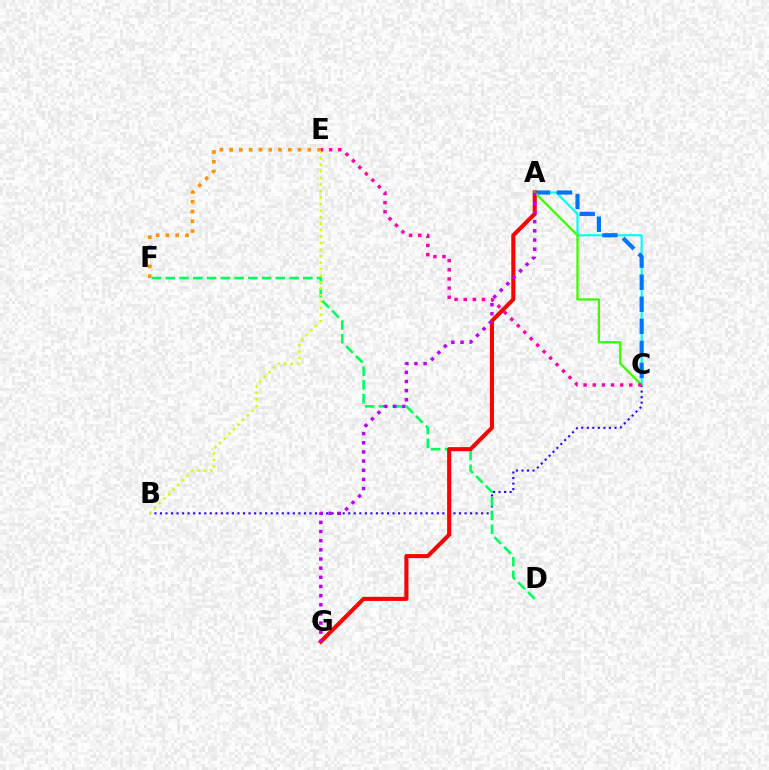{('B', 'C'): [{'color': '#2500ff', 'line_style': 'dotted', 'thickness': 1.5}], ('A', 'C'): [{'color': '#00fff6', 'line_style': 'solid', 'thickness': 1.57}, {'color': '#0074ff', 'line_style': 'dashed', 'thickness': 3.0}, {'color': '#3dff00', 'line_style': 'solid', 'thickness': 1.67}], ('E', 'F'): [{'color': '#ff9400', 'line_style': 'dotted', 'thickness': 2.65}], ('D', 'F'): [{'color': '#00ff5c', 'line_style': 'dashed', 'thickness': 1.87}], ('B', 'E'): [{'color': '#d1ff00', 'line_style': 'dotted', 'thickness': 1.77}], ('A', 'G'): [{'color': '#ff0000', 'line_style': 'solid', 'thickness': 2.94}, {'color': '#b900ff', 'line_style': 'dotted', 'thickness': 2.49}], ('C', 'E'): [{'color': '#ff00ac', 'line_style': 'dotted', 'thickness': 2.48}]}